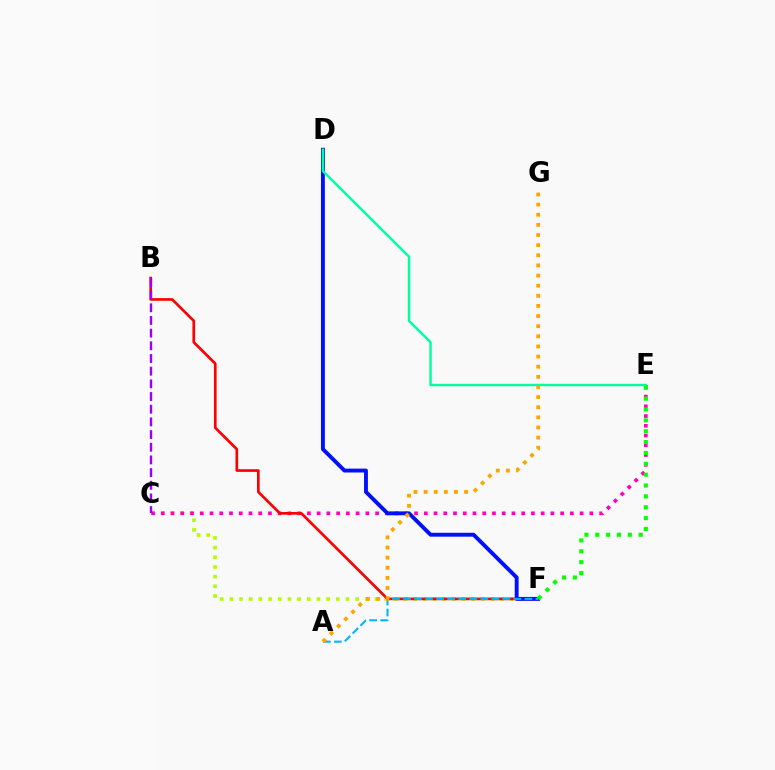{('C', 'F'): [{'color': '#b3ff00', 'line_style': 'dotted', 'thickness': 2.63}], ('C', 'E'): [{'color': '#ff00bd', 'line_style': 'dotted', 'thickness': 2.65}], ('B', 'F'): [{'color': '#ff0000', 'line_style': 'solid', 'thickness': 1.93}], ('D', 'F'): [{'color': '#0010ff', 'line_style': 'solid', 'thickness': 2.8}], ('B', 'C'): [{'color': '#9b00ff', 'line_style': 'dashed', 'thickness': 1.72}], ('A', 'F'): [{'color': '#00b5ff', 'line_style': 'dashed', 'thickness': 1.5}], ('E', 'F'): [{'color': '#08ff00', 'line_style': 'dotted', 'thickness': 2.95}], ('D', 'E'): [{'color': '#00ff9d', 'line_style': 'solid', 'thickness': 1.75}], ('A', 'G'): [{'color': '#ffa500', 'line_style': 'dotted', 'thickness': 2.75}]}